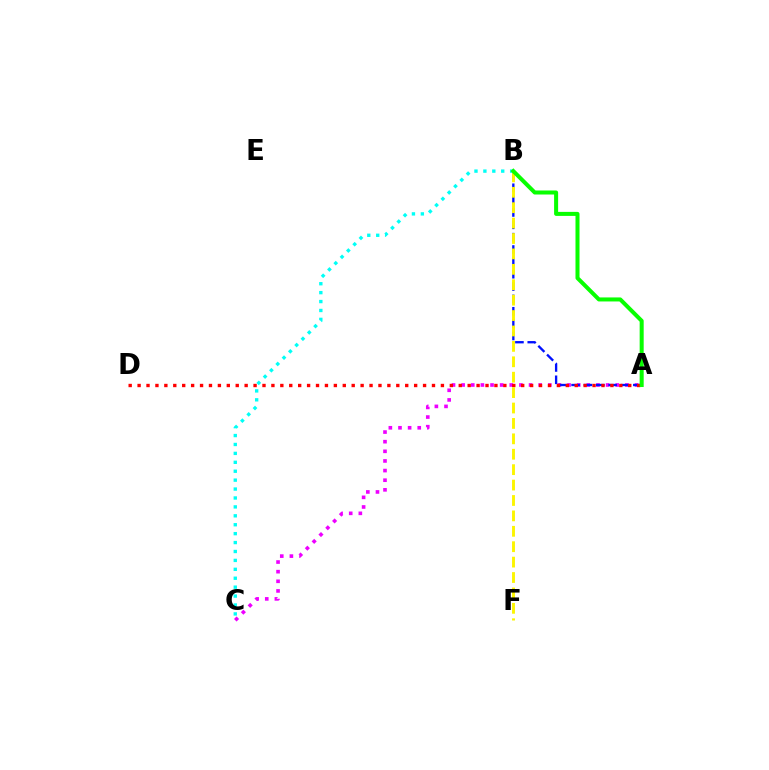{('A', 'C'): [{'color': '#ee00ff', 'line_style': 'dotted', 'thickness': 2.62}], ('A', 'B'): [{'color': '#0010ff', 'line_style': 'dashed', 'thickness': 1.68}, {'color': '#08ff00', 'line_style': 'solid', 'thickness': 2.9}], ('A', 'D'): [{'color': '#ff0000', 'line_style': 'dotted', 'thickness': 2.42}], ('B', 'C'): [{'color': '#00fff6', 'line_style': 'dotted', 'thickness': 2.42}], ('B', 'F'): [{'color': '#fcf500', 'line_style': 'dashed', 'thickness': 2.09}]}